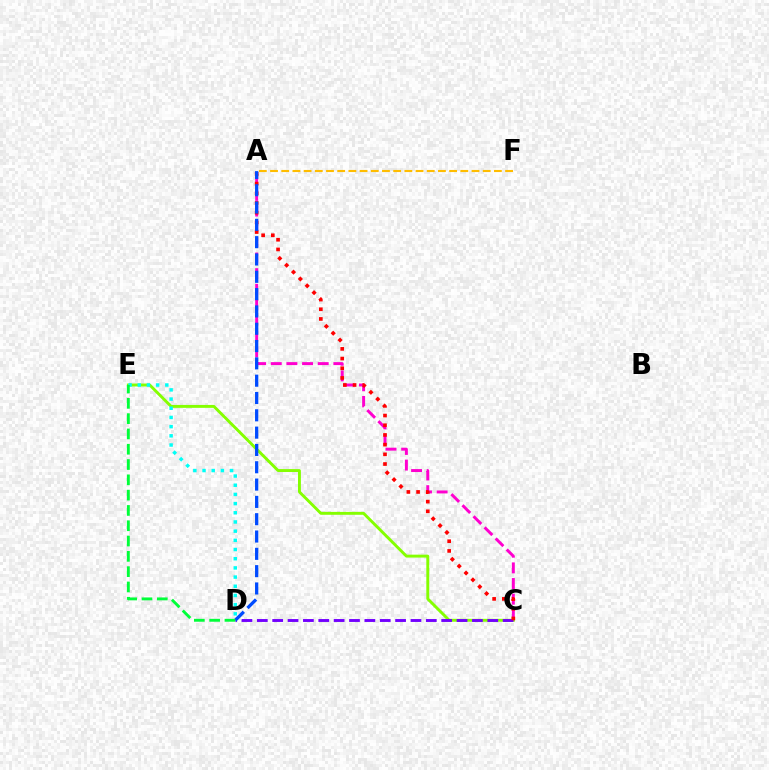{('A', 'C'): [{'color': '#ff00cf', 'line_style': 'dashed', 'thickness': 2.13}, {'color': '#ff0000', 'line_style': 'dotted', 'thickness': 2.63}], ('C', 'E'): [{'color': '#84ff00', 'line_style': 'solid', 'thickness': 2.1}], ('C', 'D'): [{'color': '#7200ff', 'line_style': 'dashed', 'thickness': 2.09}], ('D', 'E'): [{'color': '#00fff6', 'line_style': 'dotted', 'thickness': 2.5}, {'color': '#00ff39', 'line_style': 'dashed', 'thickness': 2.08}], ('A', 'F'): [{'color': '#ffbd00', 'line_style': 'dashed', 'thickness': 1.52}], ('A', 'D'): [{'color': '#004bff', 'line_style': 'dashed', 'thickness': 2.35}]}